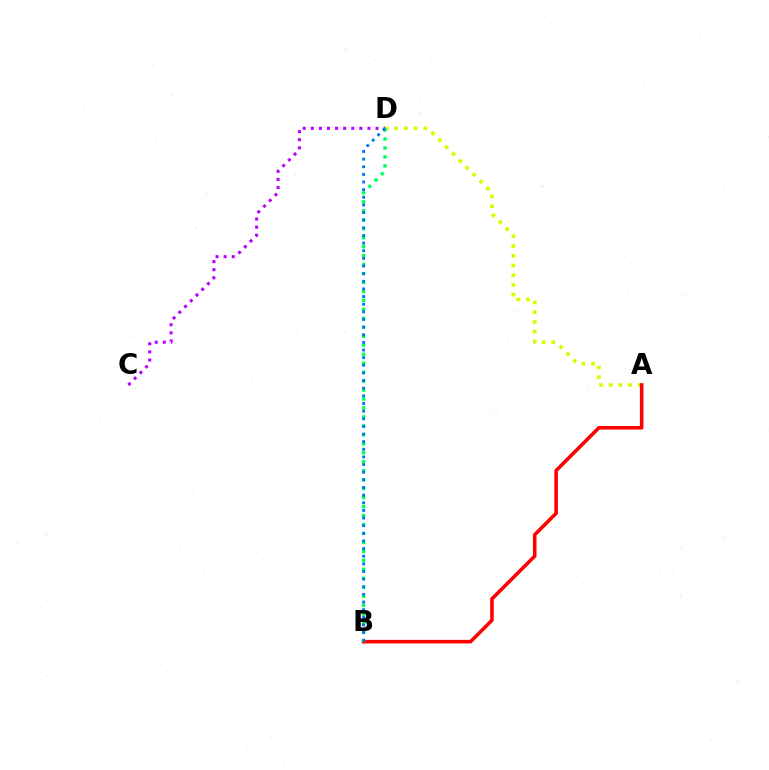{('A', 'D'): [{'color': '#d1ff00', 'line_style': 'dotted', 'thickness': 2.64}], ('C', 'D'): [{'color': '#b900ff', 'line_style': 'dotted', 'thickness': 2.2}], ('A', 'B'): [{'color': '#ff0000', 'line_style': 'solid', 'thickness': 2.57}], ('B', 'D'): [{'color': '#00ff5c', 'line_style': 'dotted', 'thickness': 2.44}, {'color': '#0074ff', 'line_style': 'dotted', 'thickness': 2.07}]}